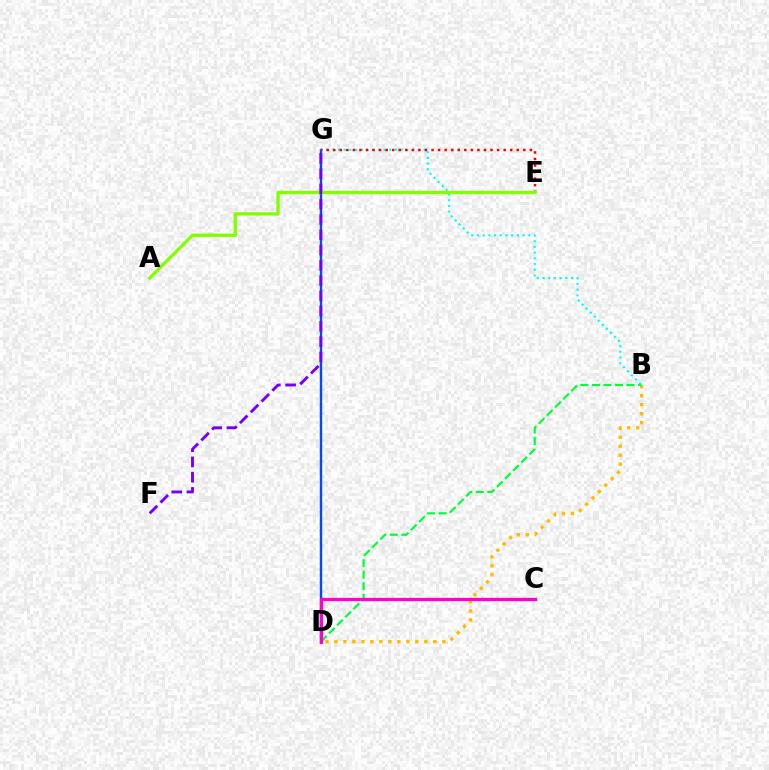{('B', 'D'): [{'color': '#ffbd00', 'line_style': 'dotted', 'thickness': 2.44}, {'color': '#00ff39', 'line_style': 'dashed', 'thickness': 1.57}], ('D', 'G'): [{'color': '#004bff', 'line_style': 'solid', 'thickness': 1.74}], ('B', 'G'): [{'color': '#00fff6', 'line_style': 'dotted', 'thickness': 1.55}], ('E', 'G'): [{'color': '#ff0000', 'line_style': 'dotted', 'thickness': 1.78}], ('A', 'E'): [{'color': '#84ff00', 'line_style': 'solid', 'thickness': 2.43}], ('C', 'D'): [{'color': '#ff00cf', 'line_style': 'solid', 'thickness': 2.37}], ('F', 'G'): [{'color': '#7200ff', 'line_style': 'dashed', 'thickness': 2.07}]}